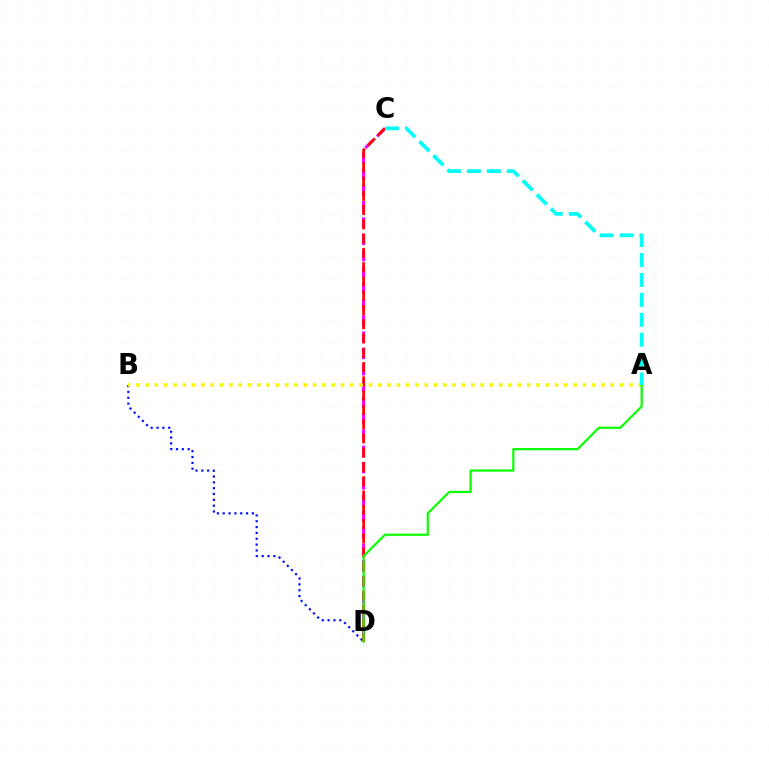{('C', 'D'): [{'color': '#ee00ff', 'line_style': 'dashed', 'thickness': 2.22}, {'color': '#ff0000', 'line_style': 'dashed', 'thickness': 1.94}], ('B', 'D'): [{'color': '#0010ff', 'line_style': 'dotted', 'thickness': 1.59}], ('A', 'B'): [{'color': '#fcf500', 'line_style': 'dotted', 'thickness': 2.53}], ('A', 'D'): [{'color': '#08ff00', 'line_style': 'solid', 'thickness': 1.58}], ('A', 'C'): [{'color': '#00fff6', 'line_style': 'dashed', 'thickness': 2.71}]}